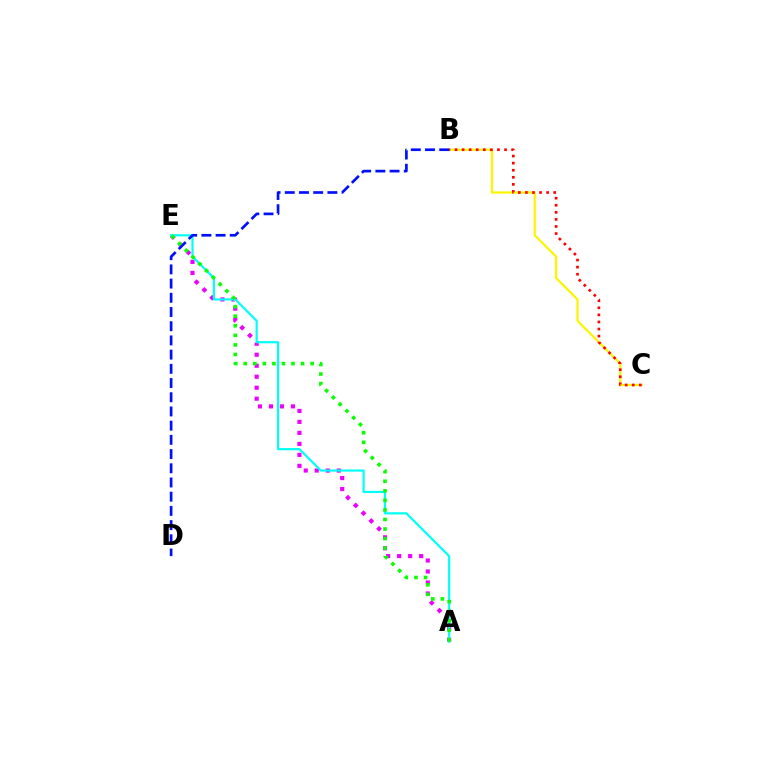{('B', 'C'): [{'color': '#fcf500', 'line_style': 'solid', 'thickness': 1.6}, {'color': '#ff0000', 'line_style': 'dotted', 'thickness': 1.92}], ('A', 'E'): [{'color': '#ee00ff', 'line_style': 'dotted', 'thickness': 2.99}, {'color': '#00fff6', 'line_style': 'solid', 'thickness': 1.58}, {'color': '#08ff00', 'line_style': 'dotted', 'thickness': 2.6}], ('B', 'D'): [{'color': '#0010ff', 'line_style': 'dashed', 'thickness': 1.93}]}